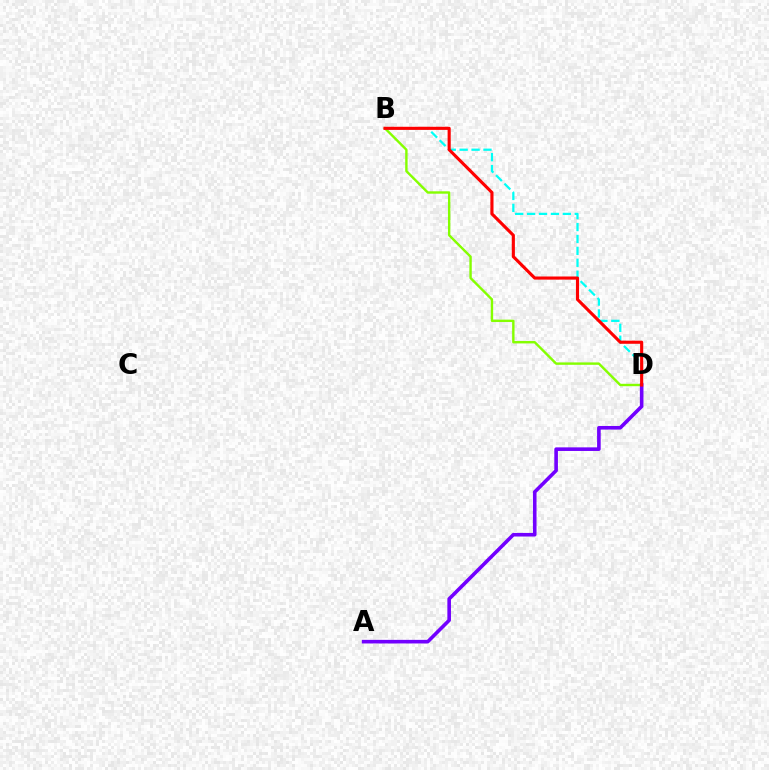{('B', 'D'): [{'color': '#00fff6', 'line_style': 'dashed', 'thickness': 1.62}, {'color': '#84ff00', 'line_style': 'solid', 'thickness': 1.73}, {'color': '#ff0000', 'line_style': 'solid', 'thickness': 2.25}], ('A', 'D'): [{'color': '#7200ff', 'line_style': 'solid', 'thickness': 2.6}]}